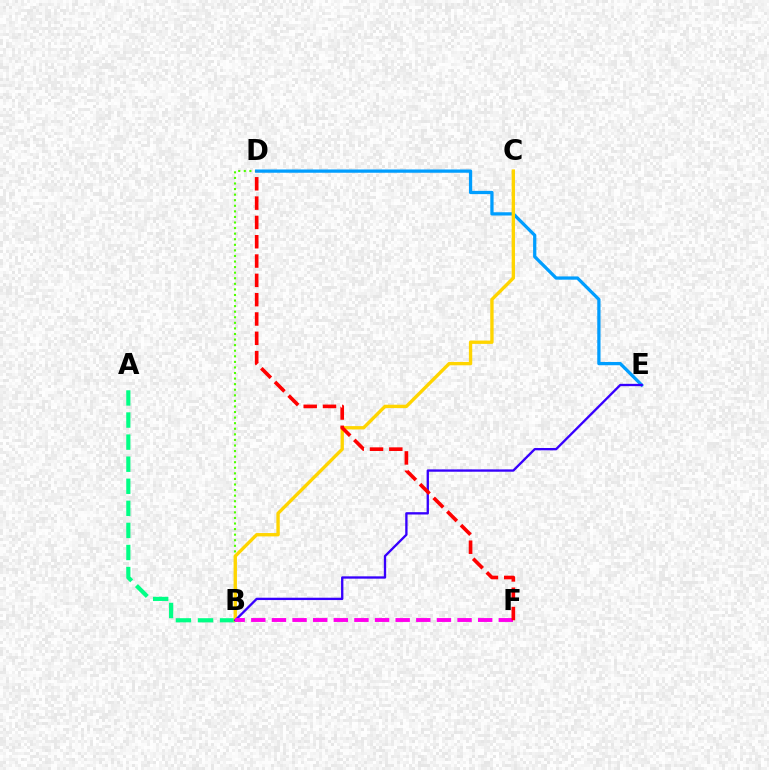{('B', 'D'): [{'color': '#4fff00', 'line_style': 'dotted', 'thickness': 1.51}], ('A', 'B'): [{'color': '#00ff86', 'line_style': 'dashed', 'thickness': 3.0}], ('D', 'E'): [{'color': '#009eff', 'line_style': 'solid', 'thickness': 2.35}], ('B', 'C'): [{'color': '#ffd500', 'line_style': 'solid', 'thickness': 2.41}], ('B', 'E'): [{'color': '#3700ff', 'line_style': 'solid', 'thickness': 1.68}], ('B', 'F'): [{'color': '#ff00ed', 'line_style': 'dashed', 'thickness': 2.8}], ('D', 'F'): [{'color': '#ff0000', 'line_style': 'dashed', 'thickness': 2.62}]}